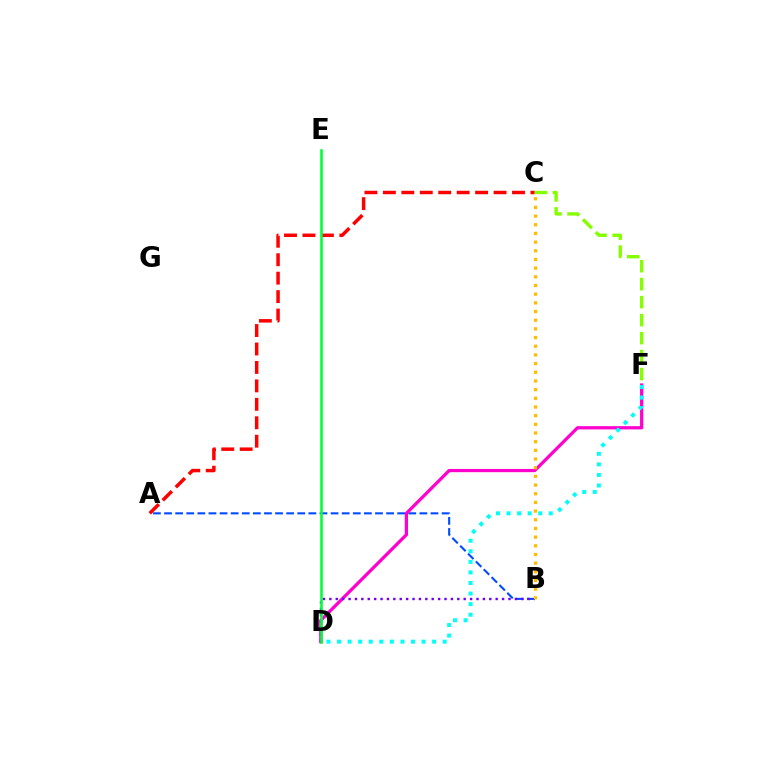{('A', 'C'): [{'color': '#ff0000', 'line_style': 'dashed', 'thickness': 2.51}], ('A', 'B'): [{'color': '#004bff', 'line_style': 'dashed', 'thickness': 1.51}], ('D', 'F'): [{'color': '#ff00cf', 'line_style': 'solid', 'thickness': 2.33}, {'color': '#00fff6', 'line_style': 'dotted', 'thickness': 2.87}], ('B', 'D'): [{'color': '#7200ff', 'line_style': 'dotted', 'thickness': 1.74}], ('C', 'F'): [{'color': '#84ff00', 'line_style': 'dashed', 'thickness': 2.44}], ('D', 'E'): [{'color': '#00ff39', 'line_style': 'solid', 'thickness': 1.87}], ('B', 'C'): [{'color': '#ffbd00', 'line_style': 'dotted', 'thickness': 2.36}]}